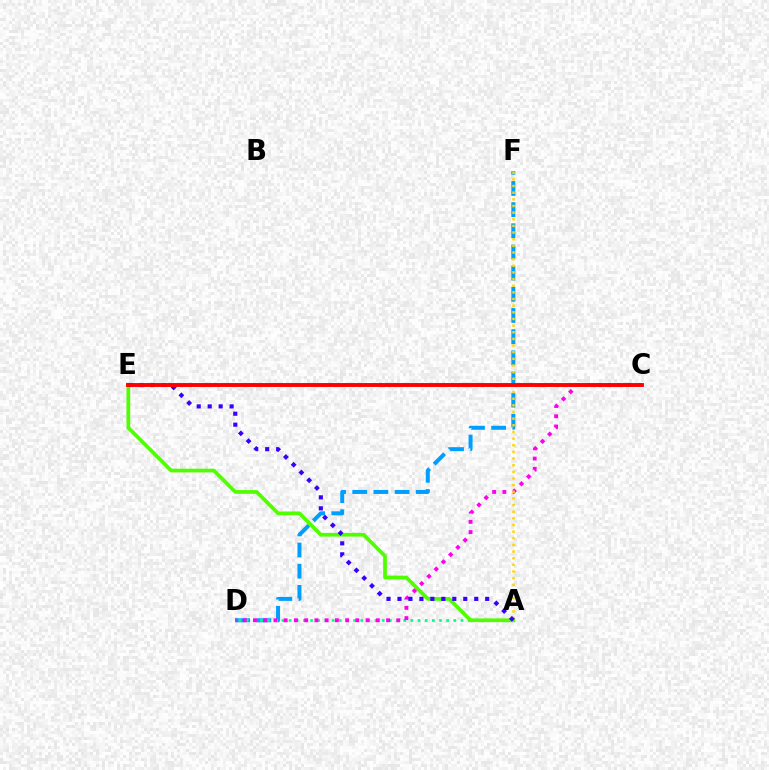{('D', 'F'): [{'color': '#009eff', 'line_style': 'dashed', 'thickness': 2.88}], ('A', 'D'): [{'color': '#00ff86', 'line_style': 'dotted', 'thickness': 1.95}], ('C', 'D'): [{'color': '#ff00ed', 'line_style': 'dotted', 'thickness': 2.78}], ('A', 'F'): [{'color': '#ffd500', 'line_style': 'dotted', 'thickness': 1.81}], ('A', 'E'): [{'color': '#4fff00', 'line_style': 'solid', 'thickness': 2.68}, {'color': '#3700ff', 'line_style': 'dotted', 'thickness': 2.98}], ('C', 'E'): [{'color': '#ff0000', 'line_style': 'solid', 'thickness': 2.8}]}